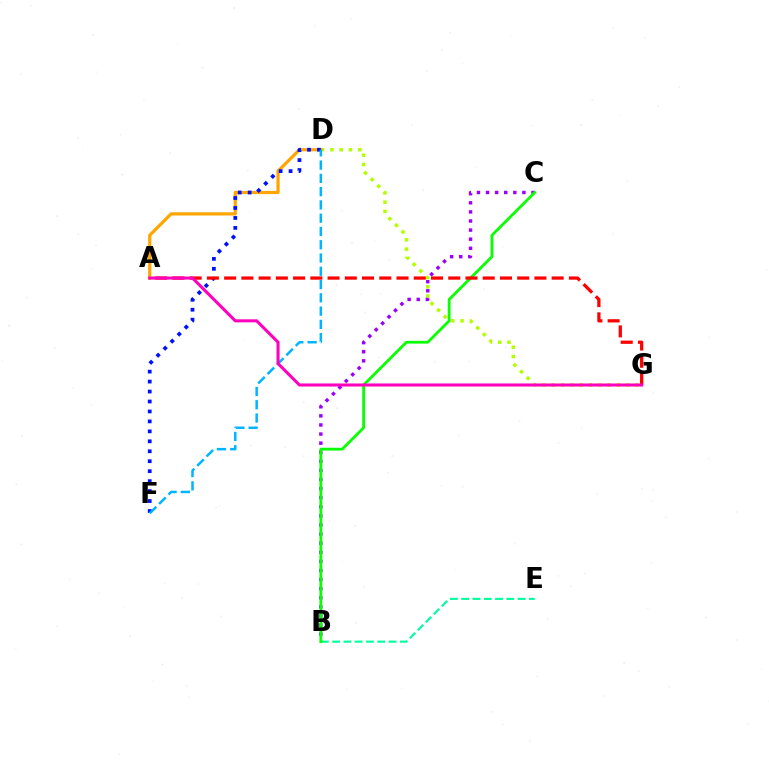{('B', 'E'): [{'color': '#00ff9d', 'line_style': 'dashed', 'thickness': 1.53}], ('D', 'G'): [{'color': '#b3ff00', 'line_style': 'dotted', 'thickness': 2.53}], ('A', 'D'): [{'color': '#ffa500', 'line_style': 'solid', 'thickness': 2.31}], ('B', 'C'): [{'color': '#9b00ff', 'line_style': 'dotted', 'thickness': 2.47}, {'color': '#08ff00', 'line_style': 'solid', 'thickness': 2.01}], ('D', 'F'): [{'color': '#0010ff', 'line_style': 'dotted', 'thickness': 2.7}, {'color': '#00b5ff', 'line_style': 'dashed', 'thickness': 1.8}], ('A', 'G'): [{'color': '#ff0000', 'line_style': 'dashed', 'thickness': 2.34}, {'color': '#ff00bd', 'line_style': 'solid', 'thickness': 2.2}]}